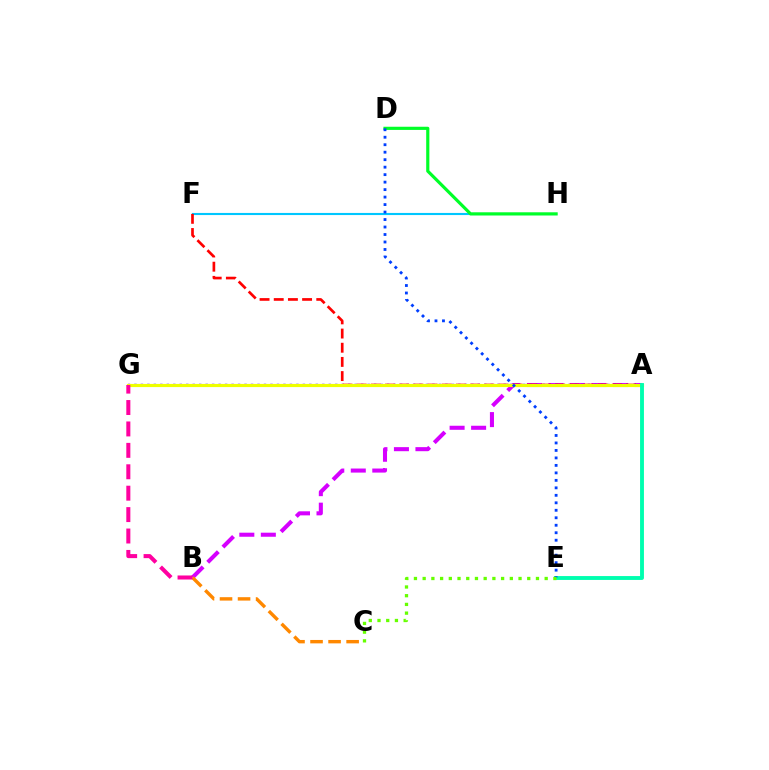{('A', 'B'): [{'color': '#d600ff', 'line_style': 'dashed', 'thickness': 2.92}], ('A', 'G'): [{'color': '#4f00ff', 'line_style': 'dotted', 'thickness': 1.76}, {'color': '#eeff00', 'line_style': 'solid', 'thickness': 2.27}], ('B', 'C'): [{'color': '#ff8800', 'line_style': 'dashed', 'thickness': 2.45}], ('F', 'H'): [{'color': '#00c7ff', 'line_style': 'solid', 'thickness': 1.52}], ('A', 'F'): [{'color': '#ff0000', 'line_style': 'dashed', 'thickness': 1.93}], ('A', 'E'): [{'color': '#00ffaf', 'line_style': 'solid', 'thickness': 2.79}], ('D', 'H'): [{'color': '#00ff27', 'line_style': 'solid', 'thickness': 2.28}], ('D', 'E'): [{'color': '#003fff', 'line_style': 'dotted', 'thickness': 2.03}], ('B', 'G'): [{'color': '#ff00a0', 'line_style': 'dashed', 'thickness': 2.91}], ('C', 'E'): [{'color': '#66ff00', 'line_style': 'dotted', 'thickness': 2.37}]}